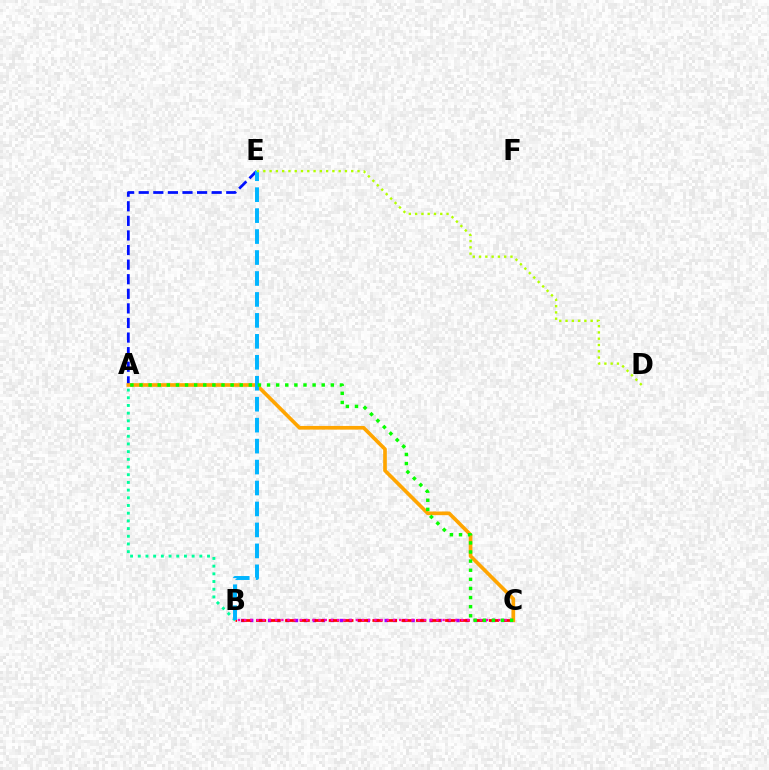{('A', 'B'): [{'color': '#00ff9d', 'line_style': 'dotted', 'thickness': 2.09}], ('B', 'C'): [{'color': '#9b00ff', 'line_style': 'dotted', 'thickness': 2.44}, {'color': '#ff0000', 'line_style': 'dashed', 'thickness': 1.98}, {'color': '#ff00bd', 'line_style': 'dotted', 'thickness': 1.69}], ('A', 'E'): [{'color': '#0010ff', 'line_style': 'dashed', 'thickness': 1.98}], ('A', 'C'): [{'color': '#ffa500', 'line_style': 'solid', 'thickness': 2.64}, {'color': '#08ff00', 'line_style': 'dotted', 'thickness': 2.48}], ('B', 'E'): [{'color': '#00b5ff', 'line_style': 'dashed', 'thickness': 2.85}], ('D', 'E'): [{'color': '#b3ff00', 'line_style': 'dotted', 'thickness': 1.71}]}